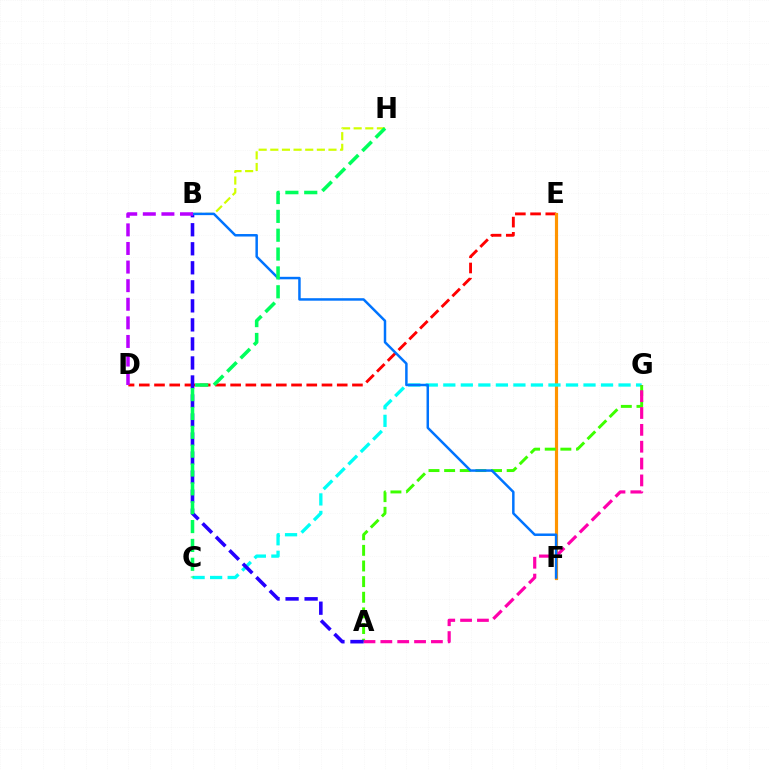{('D', 'E'): [{'color': '#ff0000', 'line_style': 'dashed', 'thickness': 2.07}], ('E', 'F'): [{'color': '#ff9400', 'line_style': 'solid', 'thickness': 2.28}], ('B', 'H'): [{'color': '#d1ff00', 'line_style': 'dashed', 'thickness': 1.58}], ('C', 'G'): [{'color': '#00fff6', 'line_style': 'dashed', 'thickness': 2.38}], ('A', 'G'): [{'color': '#3dff00', 'line_style': 'dashed', 'thickness': 2.12}, {'color': '#ff00ac', 'line_style': 'dashed', 'thickness': 2.29}], ('A', 'B'): [{'color': '#2500ff', 'line_style': 'dashed', 'thickness': 2.58}], ('B', 'F'): [{'color': '#0074ff', 'line_style': 'solid', 'thickness': 1.79}], ('C', 'H'): [{'color': '#00ff5c', 'line_style': 'dashed', 'thickness': 2.56}], ('B', 'D'): [{'color': '#b900ff', 'line_style': 'dashed', 'thickness': 2.53}]}